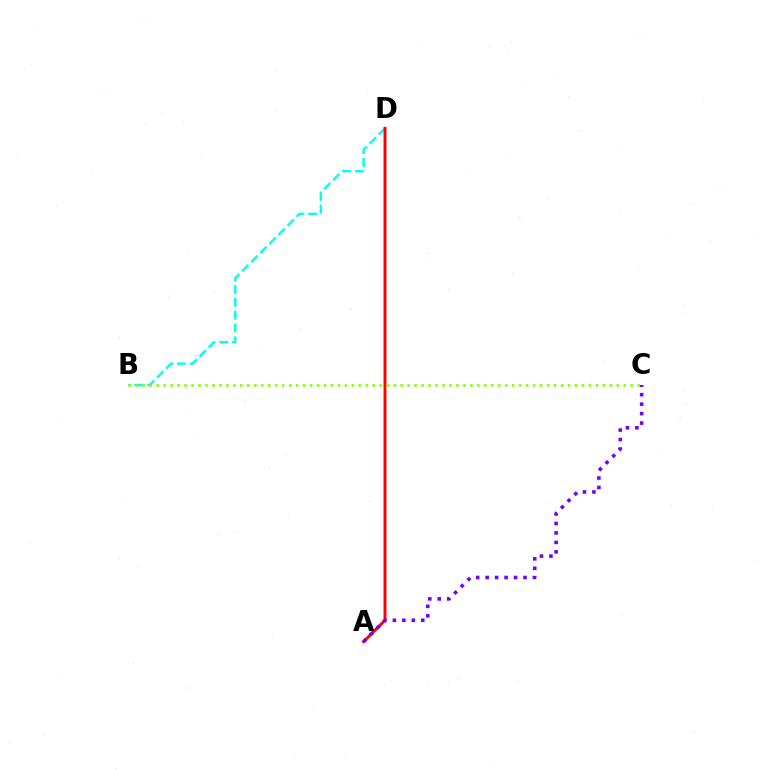{('B', 'D'): [{'color': '#00fff6', 'line_style': 'dashed', 'thickness': 1.74}], ('A', 'D'): [{'color': '#ff0000', 'line_style': 'solid', 'thickness': 2.11}], ('A', 'C'): [{'color': '#7200ff', 'line_style': 'dotted', 'thickness': 2.57}], ('B', 'C'): [{'color': '#84ff00', 'line_style': 'dotted', 'thickness': 1.89}]}